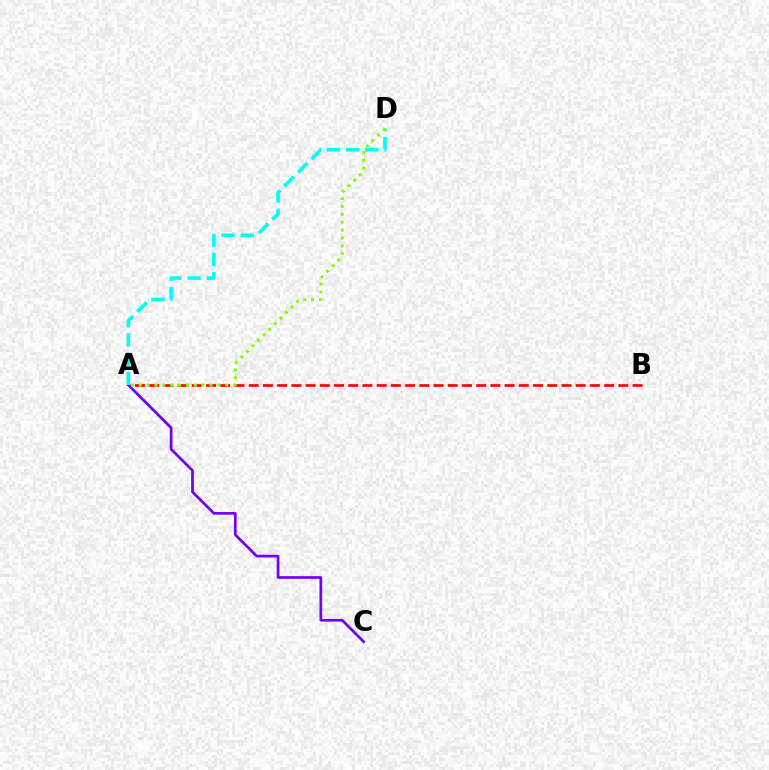{('A', 'B'): [{'color': '#ff0000', 'line_style': 'dashed', 'thickness': 1.93}], ('A', 'C'): [{'color': '#7200ff', 'line_style': 'solid', 'thickness': 1.96}], ('A', 'D'): [{'color': '#00fff6', 'line_style': 'dashed', 'thickness': 2.61}, {'color': '#84ff00', 'line_style': 'dotted', 'thickness': 2.14}]}